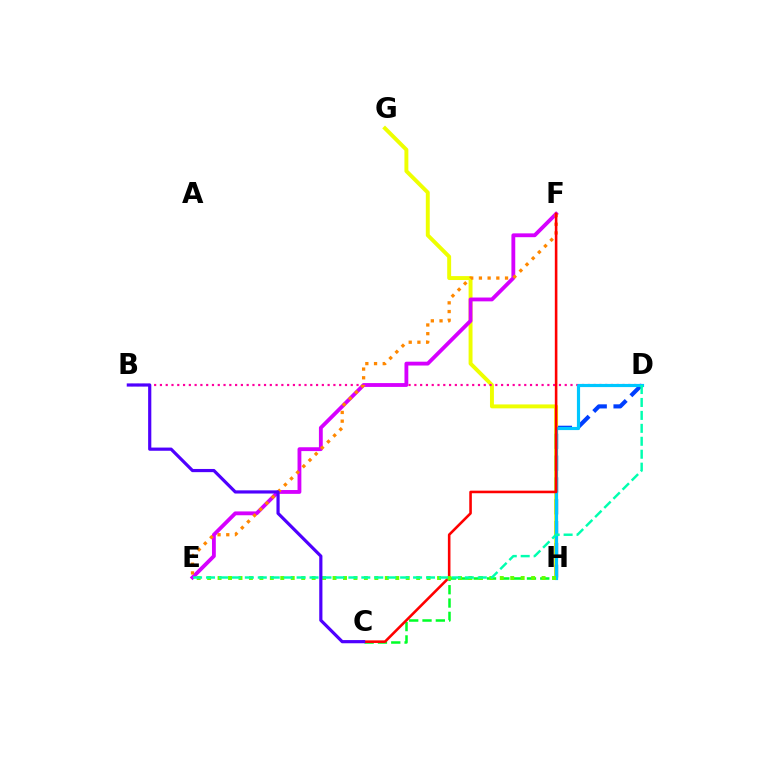{('D', 'H'): [{'color': '#003fff', 'line_style': 'dashed', 'thickness': 2.97}, {'color': '#00c7ff', 'line_style': 'solid', 'thickness': 2.28}], ('G', 'H'): [{'color': '#eeff00', 'line_style': 'solid', 'thickness': 2.83}], ('B', 'D'): [{'color': '#ff00a0', 'line_style': 'dotted', 'thickness': 1.57}], ('E', 'F'): [{'color': '#d600ff', 'line_style': 'solid', 'thickness': 2.76}, {'color': '#ff8800', 'line_style': 'dotted', 'thickness': 2.36}], ('C', 'H'): [{'color': '#00ff27', 'line_style': 'dashed', 'thickness': 1.81}], ('C', 'F'): [{'color': '#ff0000', 'line_style': 'solid', 'thickness': 1.86}], ('E', 'H'): [{'color': '#66ff00', 'line_style': 'dotted', 'thickness': 2.84}], ('D', 'E'): [{'color': '#00ffaf', 'line_style': 'dashed', 'thickness': 1.76}], ('B', 'C'): [{'color': '#4f00ff', 'line_style': 'solid', 'thickness': 2.29}]}